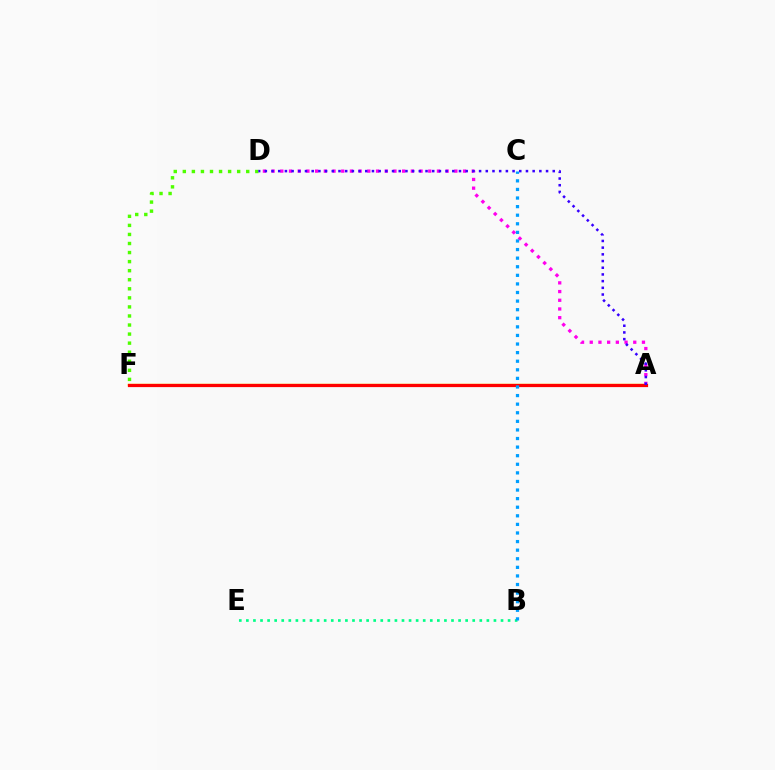{('B', 'E'): [{'color': '#00ff86', 'line_style': 'dotted', 'thickness': 1.92}], ('D', 'F'): [{'color': '#4fff00', 'line_style': 'dotted', 'thickness': 2.46}], ('A', 'F'): [{'color': '#ffd500', 'line_style': 'solid', 'thickness': 1.76}, {'color': '#ff0000', 'line_style': 'solid', 'thickness': 2.31}], ('A', 'D'): [{'color': '#ff00ed', 'line_style': 'dotted', 'thickness': 2.36}, {'color': '#3700ff', 'line_style': 'dotted', 'thickness': 1.82}], ('B', 'C'): [{'color': '#009eff', 'line_style': 'dotted', 'thickness': 2.33}]}